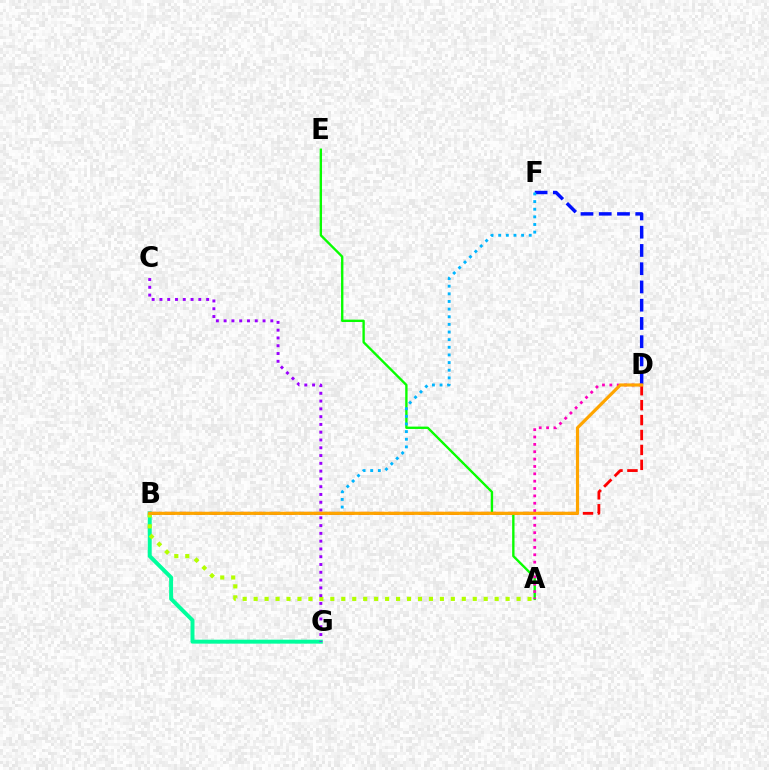{('B', 'G'): [{'color': '#00ff9d', 'line_style': 'solid', 'thickness': 2.85}], ('B', 'D'): [{'color': '#ff0000', 'line_style': 'dashed', 'thickness': 2.03}, {'color': '#ffa500', 'line_style': 'solid', 'thickness': 2.28}], ('D', 'F'): [{'color': '#0010ff', 'line_style': 'dashed', 'thickness': 2.48}], ('A', 'B'): [{'color': '#b3ff00', 'line_style': 'dotted', 'thickness': 2.98}], ('A', 'E'): [{'color': '#08ff00', 'line_style': 'solid', 'thickness': 1.7}], ('B', 'F'): [{'color': '#00b5ff', 'line_style': 'dotted', 'thickness': 2.08}], ('C', 'G'): [{'color': '#9b00ff', 'line_style': 'dotted', 'thickness': 2.11}], ('A', 'D'): [{'color': '#ff00bd', 'line_style': 'dotted', 'thickness': 2.0}]}